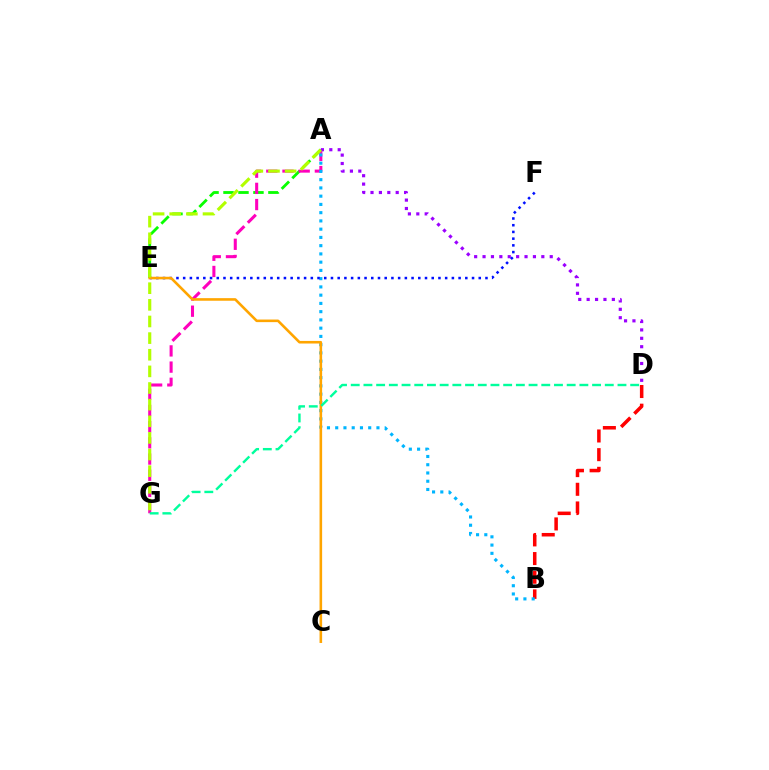{('A', 'E'): [{'color': '#08ff00', 'line_style': 'dashed', 'thickness': 2.03}], ('A', 'G'): [{'color': '#ff00bd', 'line_style': 'dashed', 'thickness': 2.2}, {'color': '#b3ff00', 'line_style': 'dashed', 'thickness': 2.26}], ('B', 'D'): [{'color': '#ff0000', 'line_style': 'dashed', 'thickness': 2.54}], ('A', 'D'): [{'color': '#9b00ff', 'line_style': 'dotted', 'thickness': 2.28}], ('A', 'B'): [{'color': '#00b5ff', 'line_style': 'dotted', 'thickness': 2.24}], ('E', 'F'): [{'color': '#0010ff', 'line_style': 'dotted', 'thickness': 1.83}], ('C', 'E'): [{'color': '#ffa500', 'line_style': 'solid', 'thickness': 1.87}], ('D', 'G'): [{'color': '#00ff9d', 'line_style': 'dashed', 'thickness': 1.73}]}